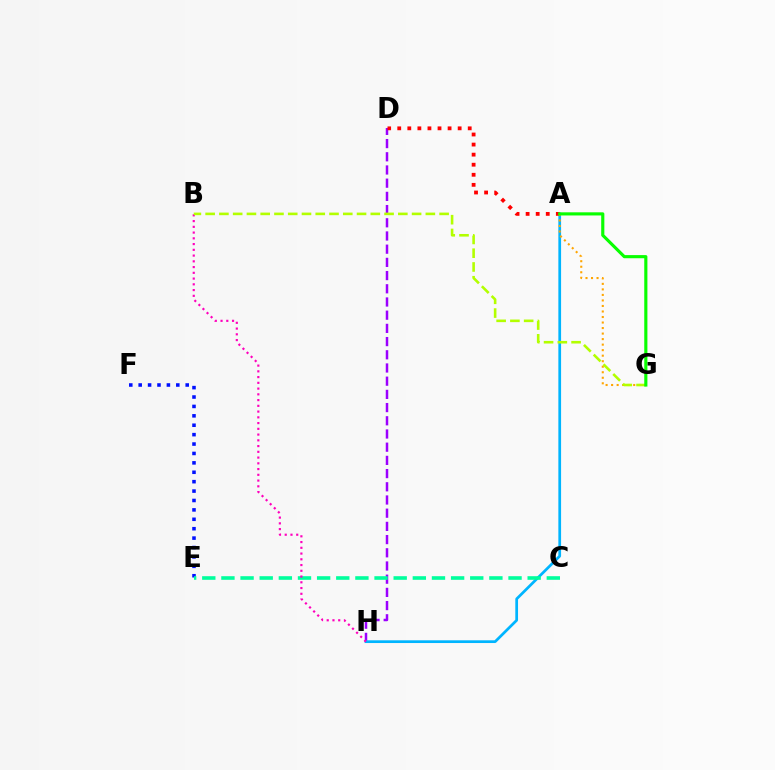{('D', 'H'): [{'color': '#9b00ff', 'line_style': 'dashed', 'thickness': 1.79}], ('E', 'F'): [{'color': '#0010ff', 'line_style': 'dotted', 'thickness': 2.56}], ('A', 'H'): [{'color': '#00b5ff', 'line_style': 'solid', 'thickness': 1.96}], ('C', 'E'): [{'color': '#00ff9d', 'line_style': 'dashed', 'thickness': 2.6}], ('A', 'D'): [{'color': '#ff0000', 'line_style': 'dotted', 'thickness': 2.74}], ('A', 'G'): [{'color': '#ffa500', 'line_style': 'dotted', 'thickness': 1.5}, {'color': '#08ff00', 'line_style': 'solid', 'thickness': 2.26}], ('B', 'H'): [{'color': '#ff00bd', 'line_style': 'dotted', 'thickness': 1.56}], ('B', 'G'): [{'color': '#b3ff00', 'line_style': 'dashed', 'thickness': 1.87}]}